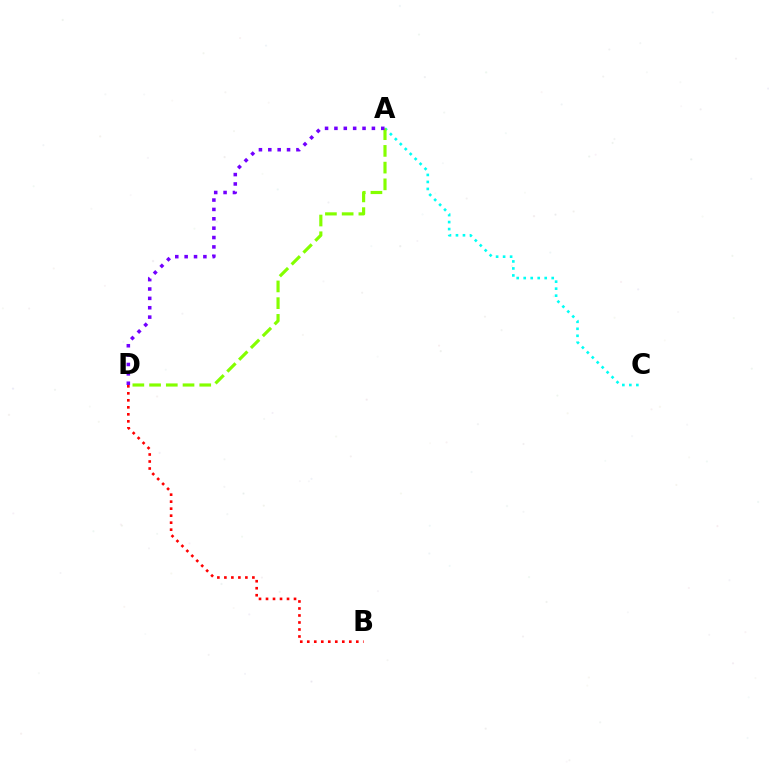{('B', 'D'): [{'color': '#ff0000', 'line_style': 'dotted', 'thickness': 1.9}], ('A', 'C'): [{'color': '#00fff6', 'line_style': 'dotted', 'thickness': 1.9}], ('A', 'D'): [{'color': '#84ff00', 'line_style': 'dashed', 'thickness': 2.27}, {'color': '#7200ff', 'line_style': 'dotted', 'thickness': 2.55}]}